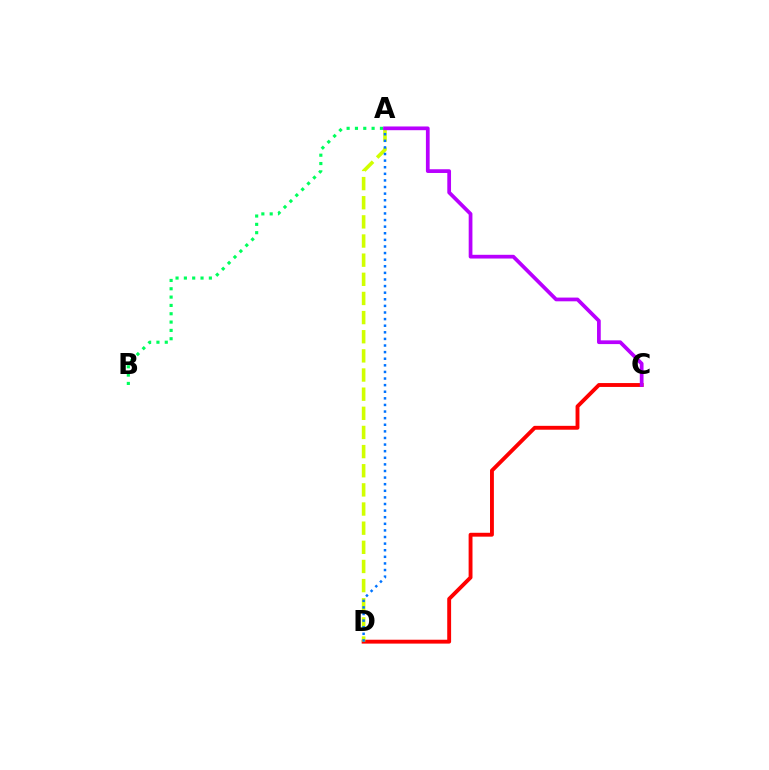{('A', 'B'): [{'color': '#00ff5c', 'line_style': 'dotted', 'thickness': 2.26}], ('C', 'D'): [{'color': '#ff0000', 'line_style': 'solid', 'thickness': 2.79}], ('A', 'D'): [{'color': '#d1ff00', 'line_style': 'dashed', 'thickness': 2.6}, {'color': '#0074ff', 'line_style': 'dotted', 'thickness': 1.79}], ('A', 'C'): [{'color': '#b900ff', 'line_style': 'solid', 'thickness': 2.69}]}